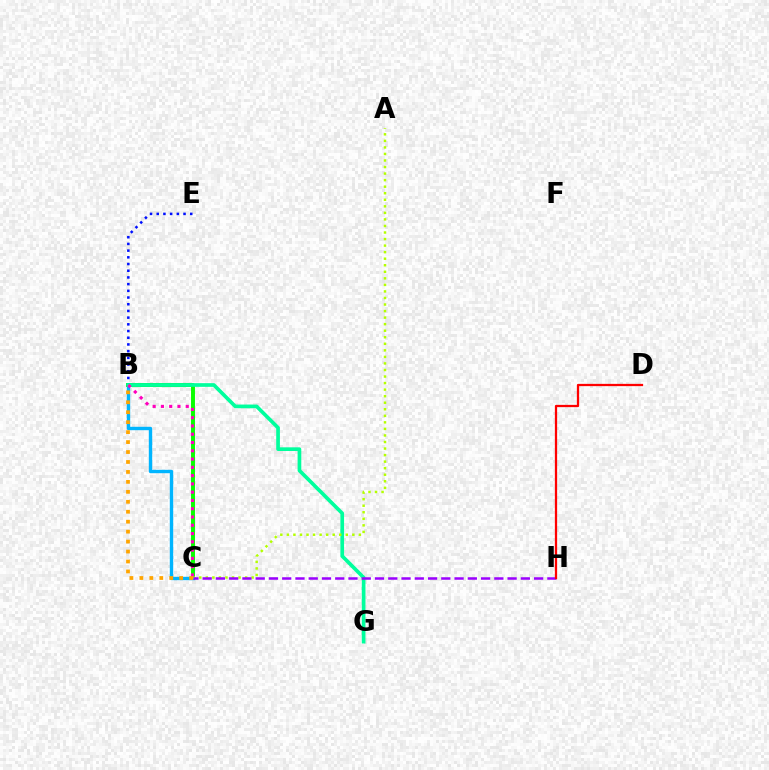{('B', 'C'): [{'color': '#08ff00', 'line_style': 'solid', 'thickness': 2.83}, {'color': '#00b5ff', 'line_style': 'solid', 'thickness': 2.44}, {'color': '#ff00bd', 'line_style': 'dotted', 'thickness': 2.25}, {'color': '#ffa500', 'line_style': 'dotted', 'thickness': 2.7}], ('B', 'E'): [{'color': '#0010ff', 'line_style': 'dotted', 'thickness': 1.82}], ('B', 'G'): [{'color': '#00ff9d', 'line_style': 'solid', 'thickness': 2.65}], ('A', 'C'): [{'color': '#b3ff00', 'line_style': 'dotted', 'thickness': 1.78}], ('C', 'H'): [{'color': '#9b00ff', 'line_style': 'dashed', 'thickness': 1.8}], ('D', 'H'): [{'color': '#ff0000', 'line_style': 'solid', 'thickness': 1.63}]}